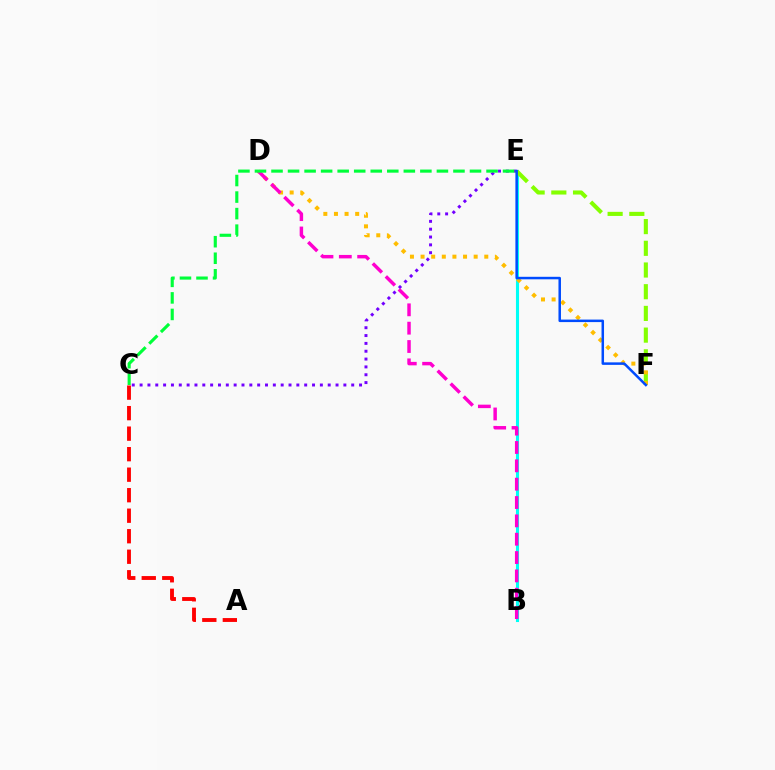{('C', 'E'): [{'color': '#7200ff', 'line_style': 'dotted', 'thickness': 2.13}, {'color': '#00ff39', 'line_style': 'dashed', 'thickness': 2.25}], ('B', 'E'): [{'color': '#00fff6', 'line_style': 'solid', 'thickness': 2.22}], ('E', 'F'): [{'color': '#84ff00', 'line_style': 'dashed', 'thickness': 2.95}, {'color': '#004bff', 'line_style': 'solid', 'thickness': 1.8}], ('A', 'C'): [{'color': '#ff0000', 'line_style': 'dashed', 'thickness': 2.79}], ('D', 'F'): [{'color': '#ffbd00', 'line_style': 'dotted', 'thickness': 2.89}], ('B', 'D'): [{'color': '#ff00cf', 'line_style': 'dashed', 'thickness': 2.49}]}